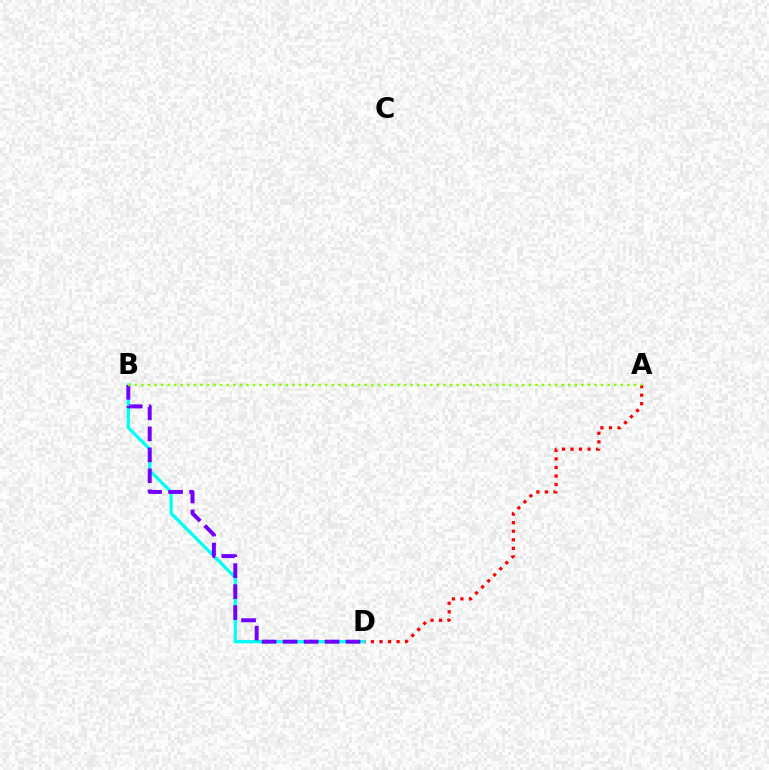{('A', 'D'): [{'color': '#ff0000', 'line_style': 'dotted', 'thickness': 2.32}], ('B', 'D'): [{'color': '#00fff6', 'line_style': 'solid', 'thickness': 2.34}, {'color': '#7200ff', 'line_style': 'dashed', 'thickness': 2.85}], ('A', 'B'): [{'color': '#84ff00', 'line_style': 'dotted', 'thickness': 1.78}]}